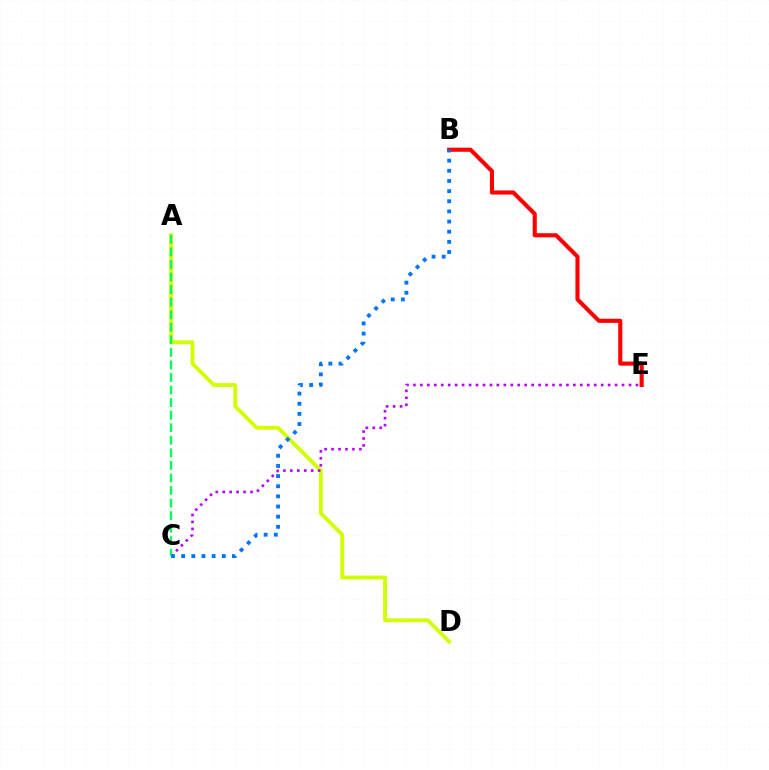{('A', 'D'): [{'color': '#d1ff00', 'line_style': 'solid', 'thickness': 2.77}], ('C', 'E'): [{'color': '#b900ff', 'line_style': 'dotted', 'thickness': 1.89}], ('B', 'E'): [{'color': '#ff0000', 'line_style': 'solid', 'thickness': 2.95}], ('A', 'C'): [{'color': '#00ff5c', 'line_style': 'dashed', 'thickness': 1.71}], ('B', 'C'): [{'color': '#0074ff', 'line_style': 'dotted', 'thickness': 2.76}]}